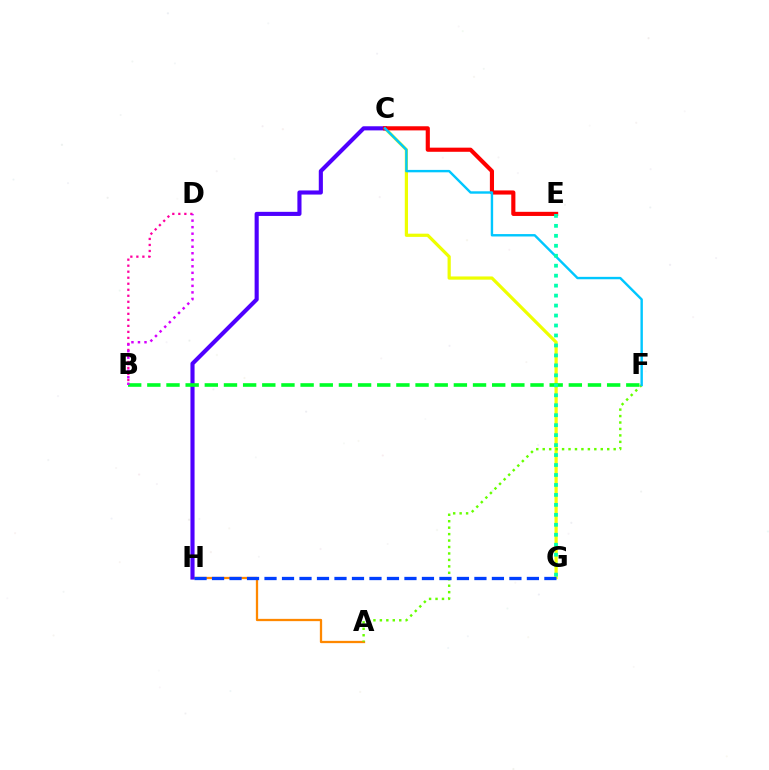{('C', 'G'): [{'color': '#eeff00', 'line_style': 'solid', 'thickness': 2.31}], ('A', 'H'): [{'color': '#ff8800', 'line_style': 'solid', 'thickness': 1.64}], ('C', 'H'): [{'color': '#4f00ff', 'line_style': 'solid', 'thickness': 2.96}], ('C', 'E'): [{'color': '#ff0000', 'line_style': 'solid', 'thickness': 2.98}], ('B', 'F'): [{'color': '#00ff27', 'line_style': 'dashed', 'thickness': 2.6}], ('A', 'F'): [{'color': '#66ff00', 'line_style': 'dotted', 'thickness': 1.75}], ('G', 'H'): [{'color': '#003fff', 'line_style': 'dashed', 'thickness': 2.38}], ('B', 'D'): [{'color': '#ff00a0', 'line_style': 'dotted', 'thickness': 1.63}, {'color': '#d600ff', 'line_style': 'dotted', 'thickness': 1.77}], ('C', 'F'): [{'color': '#00c7ff', 'line_style': 'solid', 'thickness': 1.73}], ('E', 'G'): [{'color': '#00ffaf', 'line_style': 'dotted', 'thickness': 2.71}]}